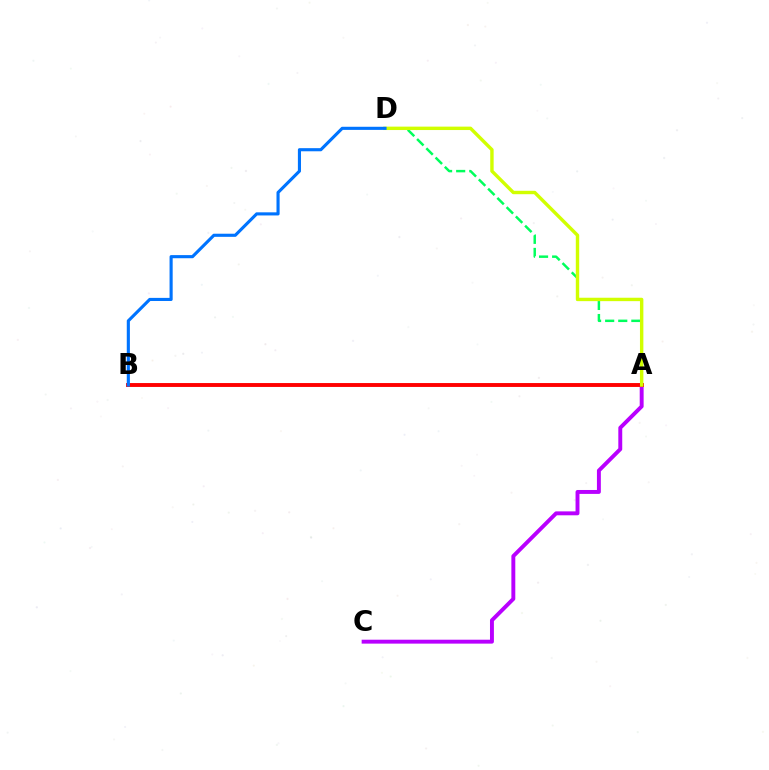{('A', 'C'): [{'color': '#b900ff', 'line_style': 'solid', 'thickness': 2.82}], ('A', 'D'): [{'color': '#00ff5c', 'line_style': 'dashed', 'thickness': 1.78}, {'color': '#d1ff00', 'line_style': 'solid', 'thickness': 2.46}], ('A', 'B'): [{'color': '#ff0000', 'line_style': 'solid', 'thickness': 2.8}], ('B', 'D'): [{'color': '#0074ff', 'line_style': 'solid', 'thickness': 2.25}]}